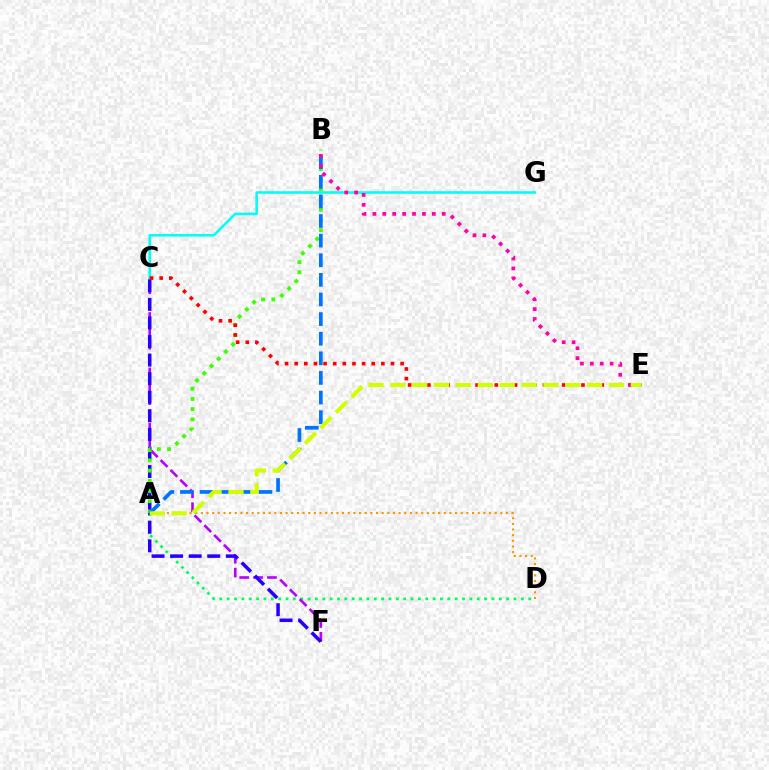{('A', 'D'): [{'color': '#ff9400', 'line_style': 'dotted', 'thickness': 1.53}, {'color': '#00ff5c', 'line_style': 'dotted', 'thickness': 2.0}], ('C', 'F'): [{'color': '#b900ff', 'line_style': 'dashed', 'thickness': 1.88}, {'color': '#2500ff', 'line_style': 'dashed', 'thickness': 2.52}], ('A', 'B'): [{'color': '#3dff00', 'line_style': 'dotted', 'thickness': 2.77}, {'color': '#0074ff', 'line_style': 'dashed', 'thickness': 2.66}], ('C', 'G'): [{'color': '#00fff6', 'line_style': 'solid', 'thickness': 1.85}], ('C', 'E'): [{'color': '#ff0000', 'line_style': 'dotted', 'thickness': 2.62}], ('B', 'E'): [{'color': '#ff00ac', 'line_style': 'dotted', 'thickness': 2.69}], ('A', 'E'): [{'color': '#d1ff00', 'line_style': 'dashed', 'thickness': 2.97}]}